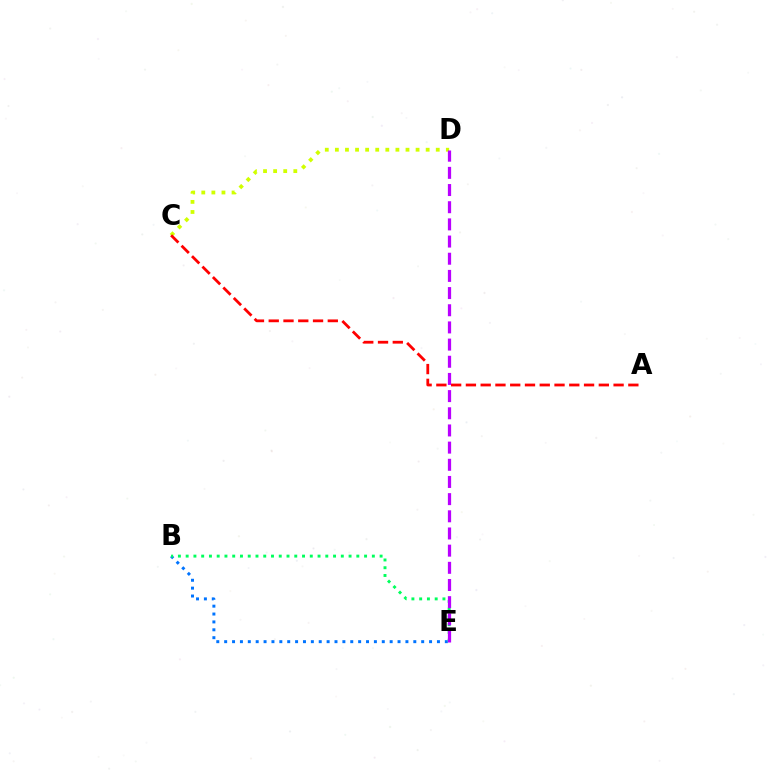{('C', 'D'): [{'color': '#d1ff00', 'line_style': 'dotted', 'thickness': 2.74}], ('A', 'C'): [{'color': '#ff0000', 'line_style': 'dashed', 'thickness': 2.01}], ('B', 'E'): [{'color': '#0074ff', 'line_style': 'dotted', 'thickness': 2.14}, {'color': '#00ff5c', 'line_style': 'dotted', 'thickness': 2.11}], ('D', 'E'): [{'color': '#b900ff', 'line_style': 'dashed', 'thickness': 2.33}]}